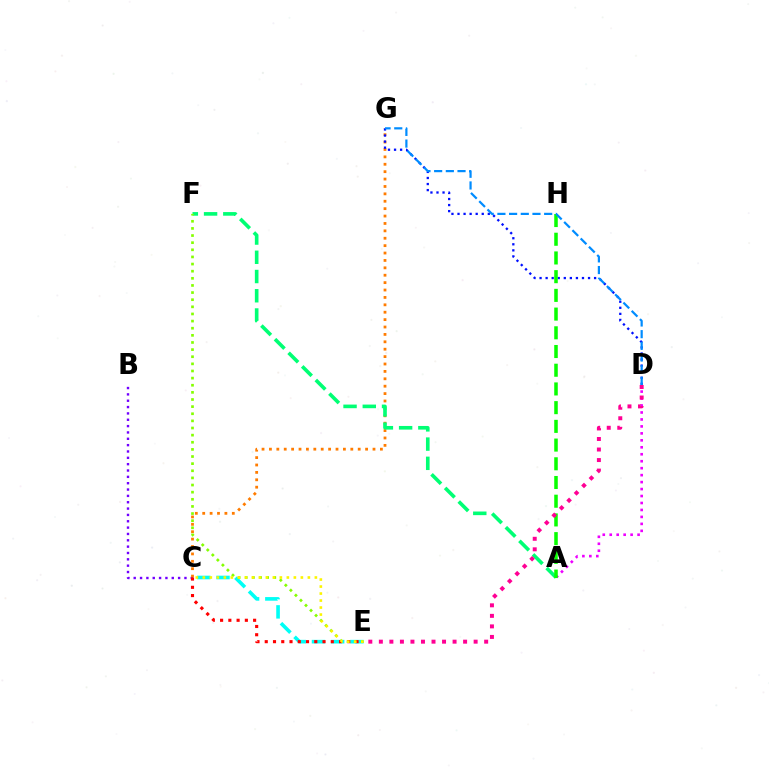{('B', 'C'): [{'color': '#7200ff', 'line_style': 'dotted', 'thickness': 1.72}], ('C', 'E'): [{'color': '#00fff6', 'line_style': 'dashed', 'thickness': 2.61}, {'color': '#ff0000', 'line_style': 'dotted', 'thickness': 2.24}, {'color': '#fcf500', 'line_style': 'dotted', 'thickness': 1.9}], ('C', 'G'): [{'color': '#ff7c00', 'line_style': 'dotted', 'thickness': 2.01}], ('A', 'F'): [{'color': '#00ff74', 'line_style': 'dashed', 'thickness': 2.61}], ('D', 'G'): [{'color': '#0010ff', 'line_style': 'dotted', 'thickness': 1.65}, {'color': '#008cff', 'line_style': 'dashed', 'thickness': 1.59}], ('A', 'D'): [{'color': '#ee00ff', 'line_style': 'dotted', 'thickness': 1.89}], ('A', 'H'): [{'color': '#08ff00', 'line_style': 'dashed', 'thickness': 2.54}], ('E', 'F'): [{'color': '#84ff00', 'line_style': 'dotted', 'thickness': 1.94}], ('D', 'E'): [{'color': '#ff0094', 'line_style': 'dotted', 'thickness': 2.86}]}